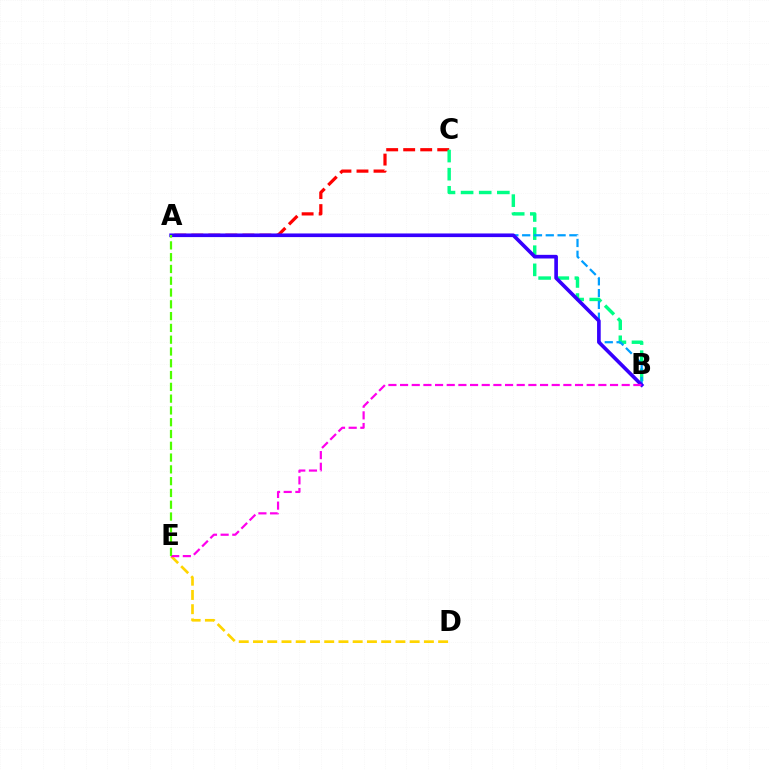{('A', 'C'): [{'color': '#ff0000', 'line_style': 'dashed', 'thickness': 2.31}], ('B', 'C'): [{'color': '#00ff86', 'line_style': 'dashed', 'thickness': 2.46}], ('A', 'B'): [{'color': '#009eff', 'line_style': 'dashed', 'thickness': 1.6}, {'color': '#3700ff', 'line_style': 'solid', 'thickness': 2.62}], ('D', 'E'): [{'color': '#ffd500', 'line_style': 'dashed', 'thickness': 1.93}], ('B', 'E'): [{'color': '#ff00ed', 'line_style': 'dashed', 'thickness': 1.58}], ('A', 'E'): [{'color': '#4fff00', 'line_style': 'dashed', 'thickness': 1.6}]}